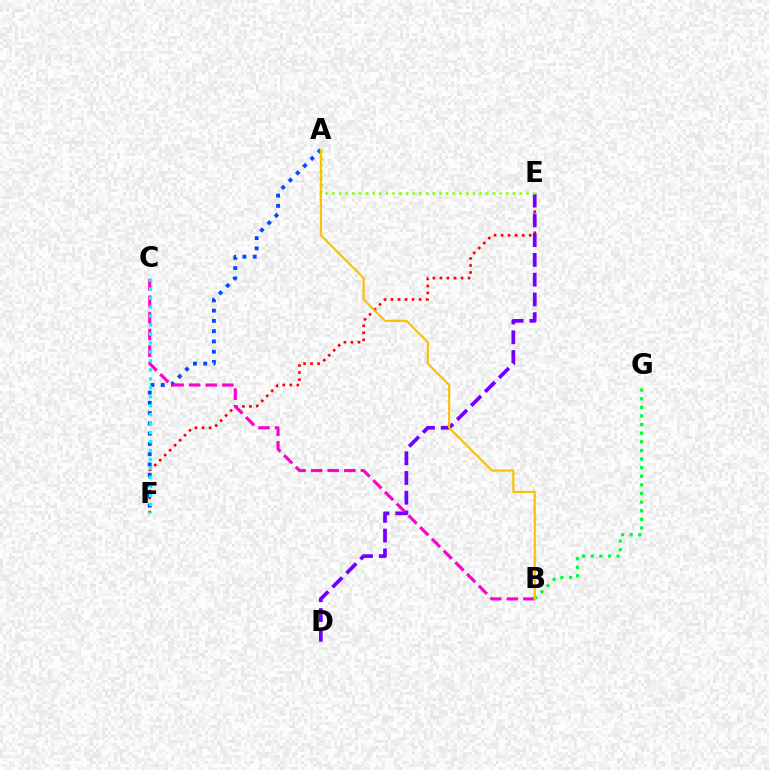{('E', 'F'): [{'color': '#ff0000', 'line_style': 'dotted', 'thickness': 1.91}], ('A', 'F'): [{'color': '#004bff', 'line_style': 'dotted', 'thickness': 2.79}], ('D', 'E'): [{'color': '#7200ff', 'line_style': 'dashed', 'thickness': 2.68}], ('B', 'C'): [{'color': '#ff00cf', 'line_style': 'dashed', 'thickness': 2.25}], ('A', 'E'): [{'color': '#84ff00', 'line_style': 'dotted', 'thickness': 1.82}], ('C', 'F'): [{'color': '#00fff6', 'line_style': 'dotted', 'thickness': 2.44}], ('B', 'G'): [{'color': '#00ff39', 'line_style': 'dotted', 'thickness': 2.34}], ('A', 'B'): [{'color': '#ffbd00', 'line_style': 'solid', 'thickness': 1.52}]}